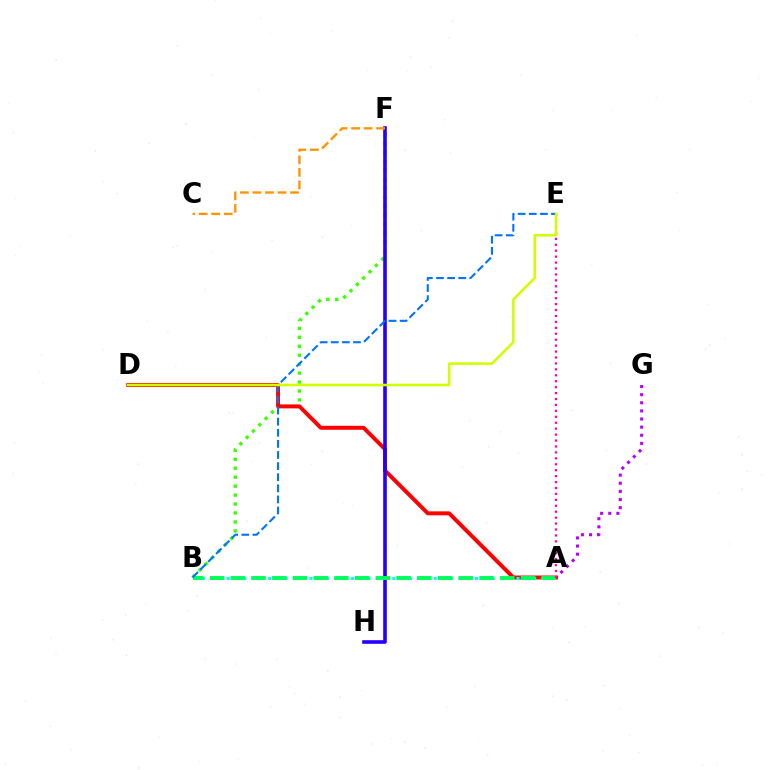{('A', 'G'): [{'color': '#b900ff', 'line_style': 'dotted', 'thickness': 2.21}], ('B', 'F'): [{'color': '#3dff00', 'line_style': 'dotted', 'thickness': 2.43}], ('A', 'D'): [{'color': '#ff0000', 'line_style': 'solid', 'thickness': 2.84}], ('A', 'B'): [{'color': '#00fff6', 'line_style': 'dotted', 'thickness': 2.25}, {'color': '#00ff5c', 'line_style': 'dashed', 'thickness': 2.82}], ('F', 'H'): [{'color': '#2500ff', 'line_style': 'solid', 'thickness': 2.6}], ('B', 'E'): [{'color': '#0074ff', 'line_style': 'dashed', 'thickness': 1.51}], ('C', 'F'): [{'color': '#ff9400', 'line_style': 'dashed', 'thickness': 1.7}], ('A', 'E'): [{'color': '#ff00ac', 'line_style': 'dotted', 'thickness': 1.61}], ('D', 'E'): [{'color': '#d1ff00', 'line_style': 'solid', 'thickness': 1.85}]}